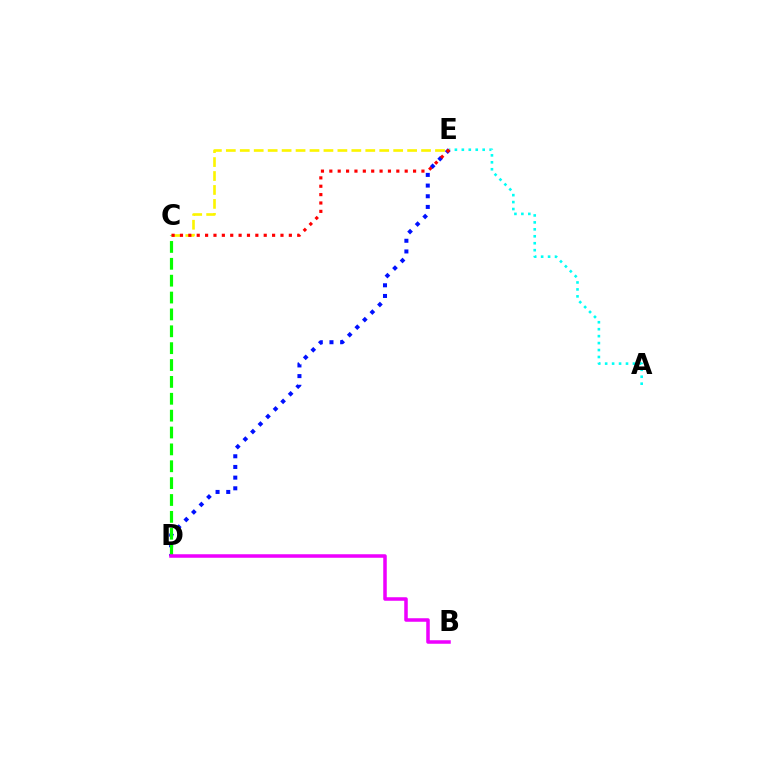{('A', 'E'): [{'color': '#00fff6', 'line_style': 'dotted', 'thickness': 1.89}], ('C', 'E'): [{'color': '#fcf500', 'line_style': 'dashed', 'thickness': 1.89}, {'color': '#ff0000', 'line_style': 'dotted', 'thickness': 2.28}], ('D', 'E'): [{'color': '#0010ff', 'line_style': 'dotted', 'thickness': 2.9}], ('C', 'D'): [{'color': '#08ff00', 'line_style': 'dashed', 'thickness': 2.29}], ('B', 'D'): [{'color': '#ee00ff', 'line_style': 'solid', 'thickness': 2.54}]}